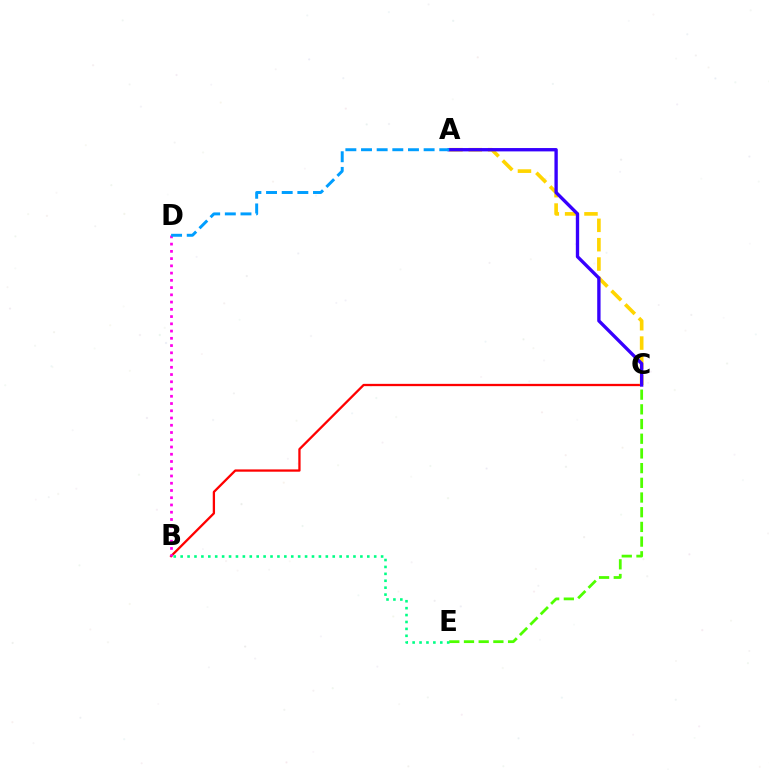{('B', 'C'): [{'color': '#ff0000', 'line_style': 'solid', 'thickness': 1.65}], ('C', 'E'): [{'color': '#4fff00', 'line_style': 'dashed', 'thickness': 2.0}], ('A', 'C'): [{'color': '#ffd500', 'line_style': 'dashed', 'thickness': 2.63}, {'color': '#3700ff', 'line_style': 'solid', 'thickness': 2.41}], ('B', 'D'): [{'color': '#ff00ed', 'line_style': 'dotted', 'thickness': 1.97}], ('B', 'E'): [{'color': '#00ff86', 'line_style': 'dotted', 'thickness': 1.88}], ('A', 'D'): [{'color': '#009eff', 'line_style': 'dashed', 'thickness': 2.13}]}